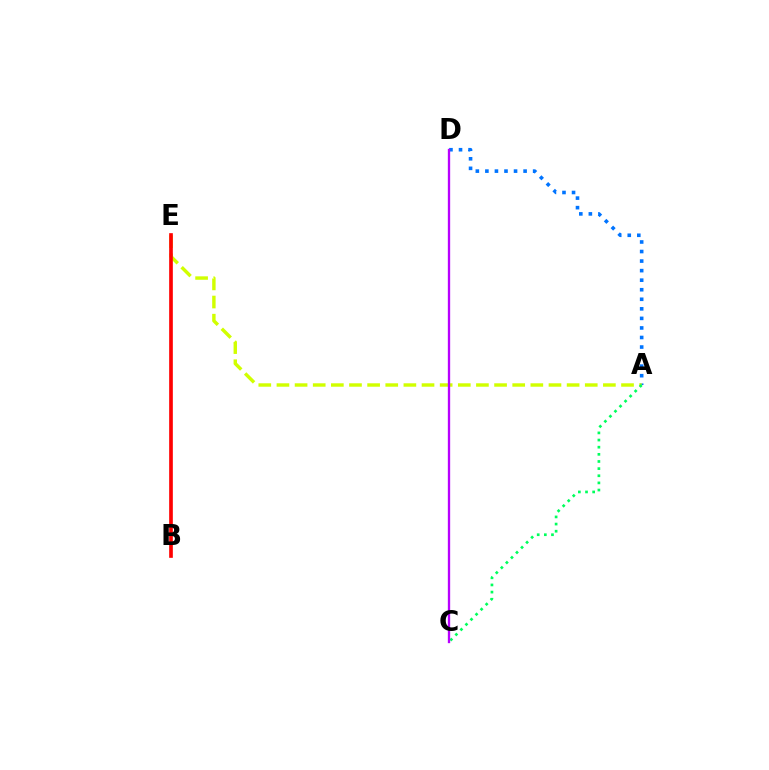{('A', 'D'): [{'color': '#0074ff', 'line_style': 'dotted', 'thickness': 2.6}], ('A', 'E'): [{'color': '#d1ff00', 'line_style': 'dashed', 'thickness': 2.46}], ('B', 'E'): [{'color': '#ff0000', 'line_style': 'solid', 'thickness': 2.64}], ('A', 'C'): [{'color': '#00ff5c', 'line_style': 'dotted', 'thickness': 1.94}], ('C', 'D'): [{'color': '#b900ff', 'line_style': 'solid', 'thickness': 1.68}]}